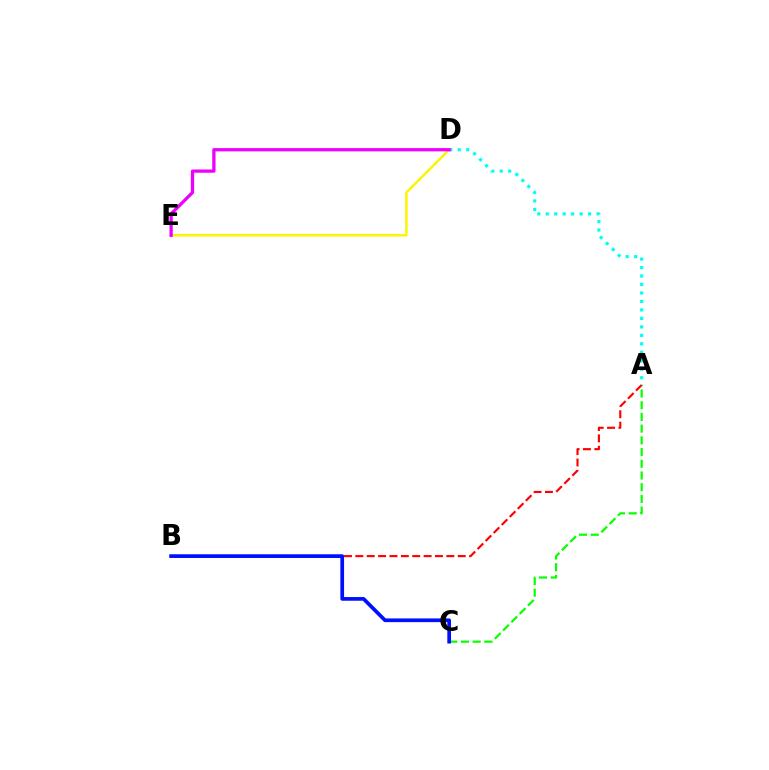{('A', 'C'): [{'color': '#08ff00', 'line_style': 'dashed', 'thickness': 1.59}], ('A', 'B'): [{'color': '#ff0000', 'line_style': 'dashed', 'thickness': 1.55}], ('A', 'D'): [{'color': '#00fff6', 'line_style': 'dotted', 'thickness': 2.3}], ('B', 'C'): [{'color': '#0010ff', 'line_style': 'solid', 'thickness': 2.67}], ('D', 'E'): [{'color': '#fcf500', 'line_style': 'solid', 'thickness': 1.78}, {'color': '#ee00ff', 'line_style': 'solid', 'thickness': 2.36}]}